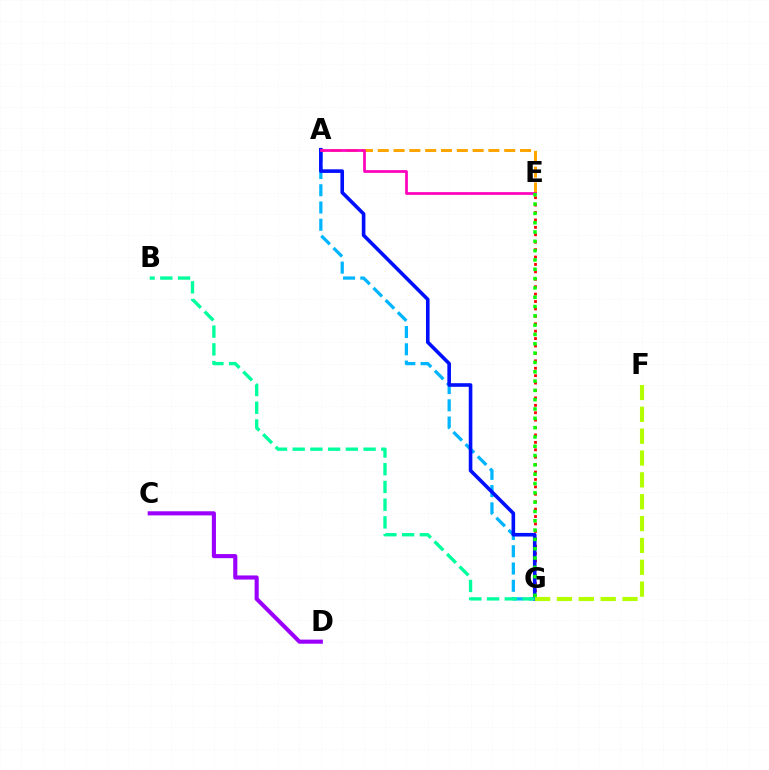{('A', 'G'): [{'color': '#00b5ff', 'line_style': 'dashed', 'thickness': 2.34}, {'color': '#0010ff', 'line_style': 'solid', 'thickness': 2.6}], ('C', 'D'): [{'color': '#9b00ff', 'line_style': 'solid', 'thickness': 2.96}], ('E', 'G'): [{'color': '#ff0000', 'line_style': 'dotted', 'thickness': 2.01}, {'color': '#08ff00', 'line_style': 'dotted', 'thickness': 2.53}], ('A', 'E'): [{'color': '#ffa500', 'line_style': 'dashed', 'thickness': 2.15}, {'color': '#ff00bd', 'line_style': 'solid', 'thickness': 1.95}], ('B', 'G'): [{'color': '#00ff9d', 'line_style': 'dashed', 'thickness': 2.41}], ('F', 'G'): [{'color': '#b3ff00', 'line_style': 'dashed', 'thickness': 2.97}]}